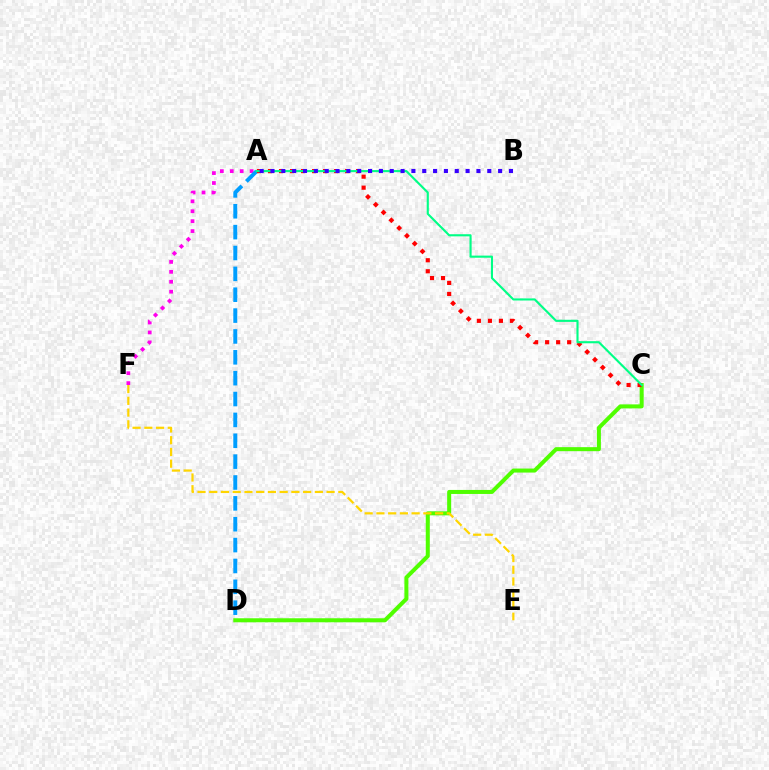{('A', 'F'): [{'color': '#ff00ed', 'line_style': 'dotted', 'thickness': 2.7}], ('C', 'D'): [{'color': '#4fff00', 'line_style': 'solid', 'thickness': 2.9}], ('A', 'D'): [{'color': '#009eff', 'line_style': 'dashed', 'thickness': 2.83}], ('E', 'F'): [{'color': '#ffd500', 'line_style': 'dashed', 'thickness': 1.59}], ('A', 'C'): [{'color': '#ff0000', 'line_style': 'dotted', 'thickness': 2.99}, {'color': '#00ff86', 'line_style': 'solid', 'thickness': 1.53}], ('A', 'B'): [{'color': '#3700ff', 'line_style': 'dotted', 'thickness': 2.94}]}